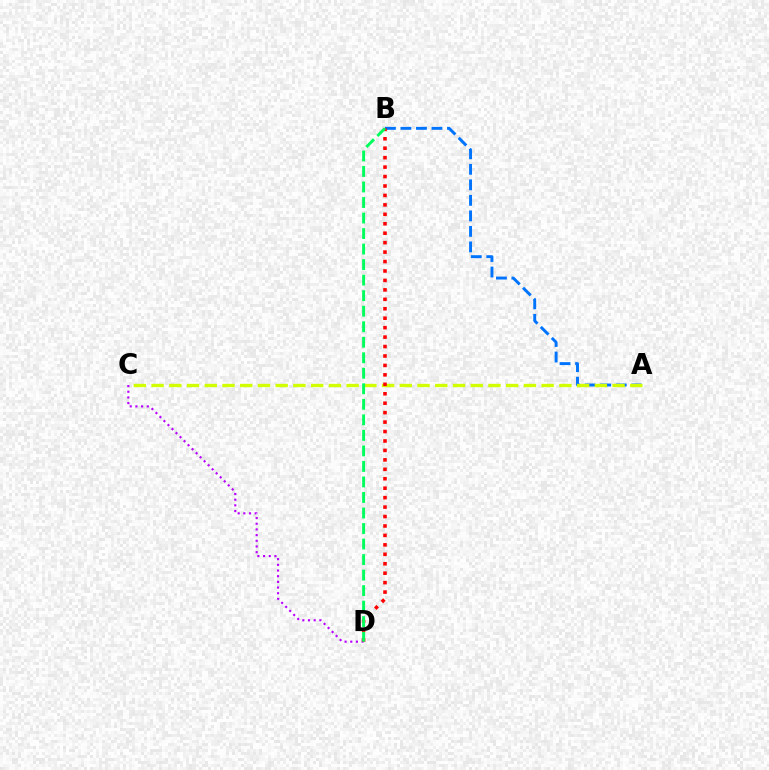{('C', 'D'): [{'color': '#b900ff', 'line_style': 'dotted', 'thickness': 1.54}], ('A', 'B'): [{'color': '#0074ff', 'line_style': 'dashed', 'thickness': 2.11}], ('A', 'C'): [{'color': '#d1ff00', 'line_style': 'dashed', 'thickness': 2.41}], ('B', 'D'): [{'color': '#ff0000', 'line_style': 'dotted', 'thickness': 2.57}, {'color': '#00ff5c', 'line_style': 'dashed', 'thickness': 2.11}]}